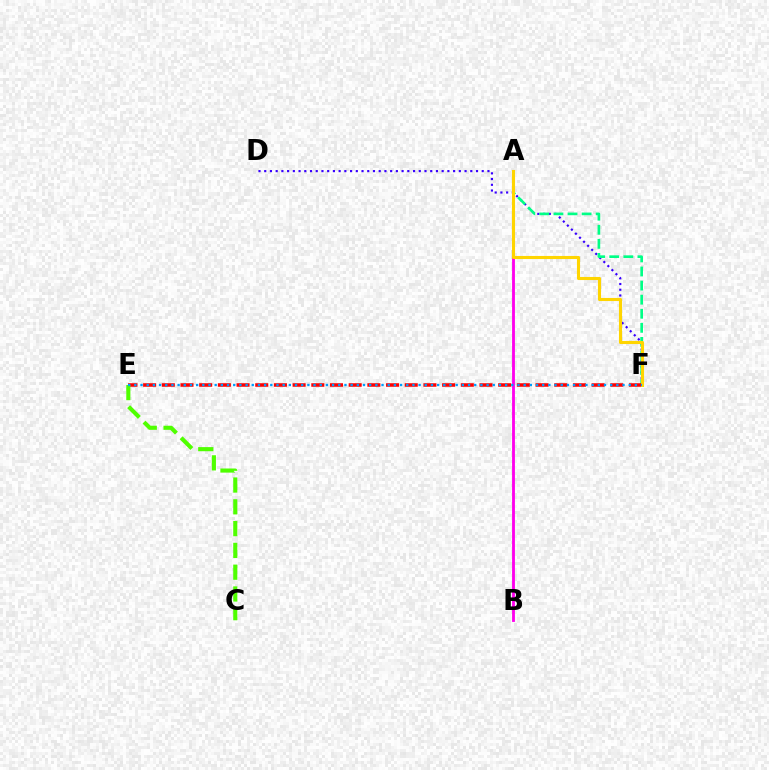{('D', 'F'): [{'color': '#3700ff', 'line_style': 'dotted', 'thickness': 1.56}], ('A', 'F'): [{'color': '#00ff86', 'line_style': 'dashed', 'thickness': 1.91}, {'color': '#ffd500', 'line_style': 'solid', 'thickness': 2.22}], ('E', 'F'): [{'color': '#ff0000', 'line_style': 'dashed', 'thickness': 2.54}, {'color': '#009eff', 'line_style': 'dotted', 'thickness': 1.68}], ('C', 'E'): [{'color': '#4fff00', 'line_style': 'dashed', 'thickness': 2.96}], ('A', 'B'): [{'color': '#ff00ed', 'line_style': 'solid', 'thickness': 2.04}]}